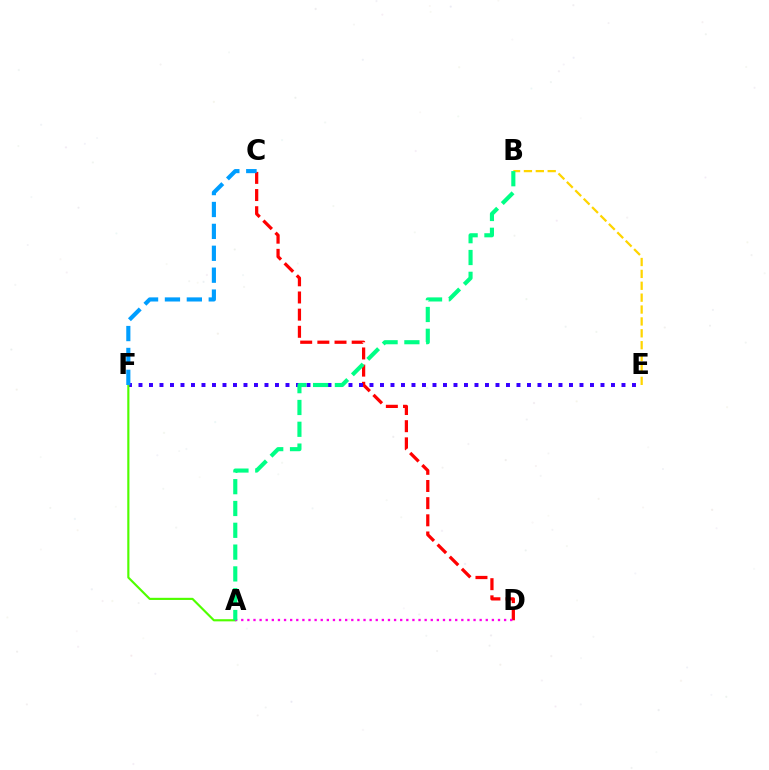{('C', 'D'): [{'color': '#ff0000', 'line_style': 'dashed', 'thickness': 2.33}], ('E', 'F'): [{'color': '#3700ff', 'line_style': 'dotted', 'thickness': 2.85}], ('A', 'F'): [{'color': '#4fff00', 'line_style': 'solid', 'thickness': 1.55}], ('A', 'D'): [{'color': '#ff00ed', 'line_style': 'dotted', 'thickness': 1.66}], ('C', 'F'): [{'color': '#009eff', 'line_style': 'dashed', 'thickness': 2.98}], ('B', 'E'): [{'color': '#ffd500', 'line_style': 'dashed', 'thickness': 1.61}], ('A', 'B'): [{'color': '#00ff86', 'line_style': 'dashed', 'thickness': 2.96}]}